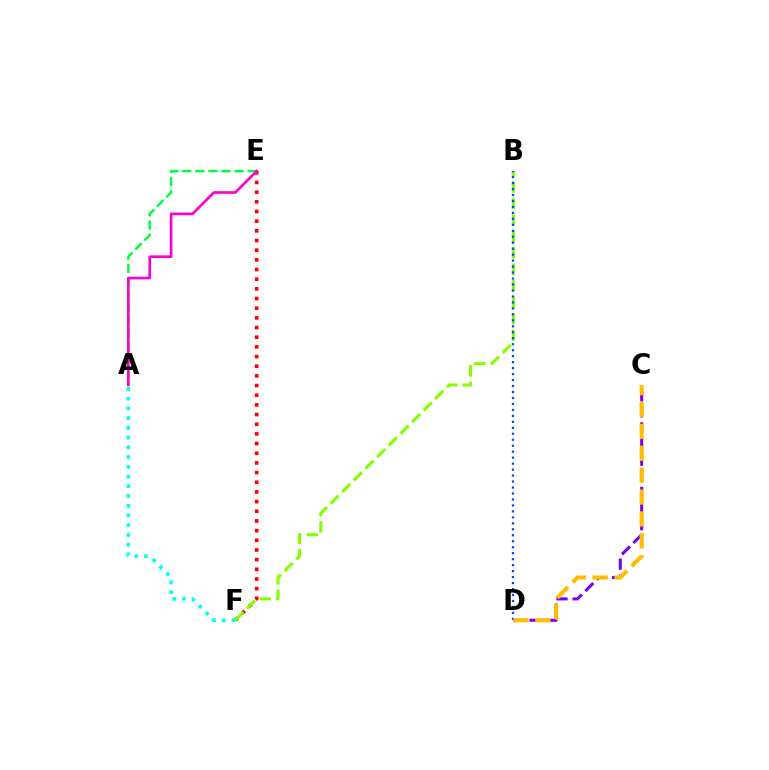{('C', 'D'): [{'color': '#7200ff', 'line_style': 'dashed', 'thickness': 2.19}, {'color': '#ffbd00', 'line_style': 'dashed', 'thickness': 2.97}], ('A', 'E'): [{'color': '#00ff39', 'line_style': 'dashed', 'thickness': 1.78}, {'color': '#ff00cf', 'line_style': 'solid', 'thickness': 1.91}], ('E', 'F'): [{'color': '#ff0000', 'line_style': 'dotted', 'thickness': 2.63}], ('B', 'F'): [{'color': '#84ff00', 'line_style': 'dashed', 'thickness': 2.24}], ('B', 'D'): [{'color': '#004bff', 'line_style': 'dotted', 'thickness': 1.62}], ('A', 'F'): [{'color': '#00fff6', 'line_style': 'dotted', 'thickness': 2.64}]}